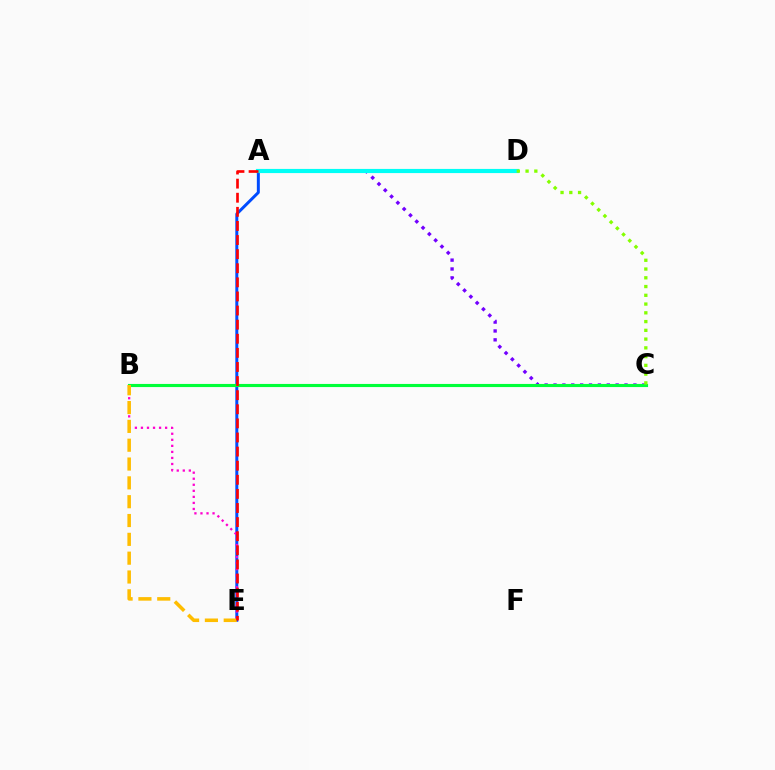{('A', 'E'): [{'color': '#004bff', 'line_style': 'solid', 'thickness': 2.14}, {'color': '#ff0000', 'line_style': 'dashed', 'thickness': 1.92}], ('A', 'C'): [{'color': '#7200ff', 'line_style': 'dotted', 'thickness': 2.41}], ('A', 'D'): [{'color': '#00fff6', 'line_style': 'solid', 'thickness': 2.99}], ('B', 'C'): [{'color': '#00ff39', 'line_style': 'solid', 'thickness': 2.25}], ('B', 'E'): [{'color': '#ff00cf', 'line_style': 'dotted', 'thickness': 1.64}, {'color': '#ffbd00', 'line_style': 'dashed', 'thickness': 2.56}], ('C', 'D'): [{'color': '#84ff00', 'line_style': 'dotted', 'thickness': 2.38}]}